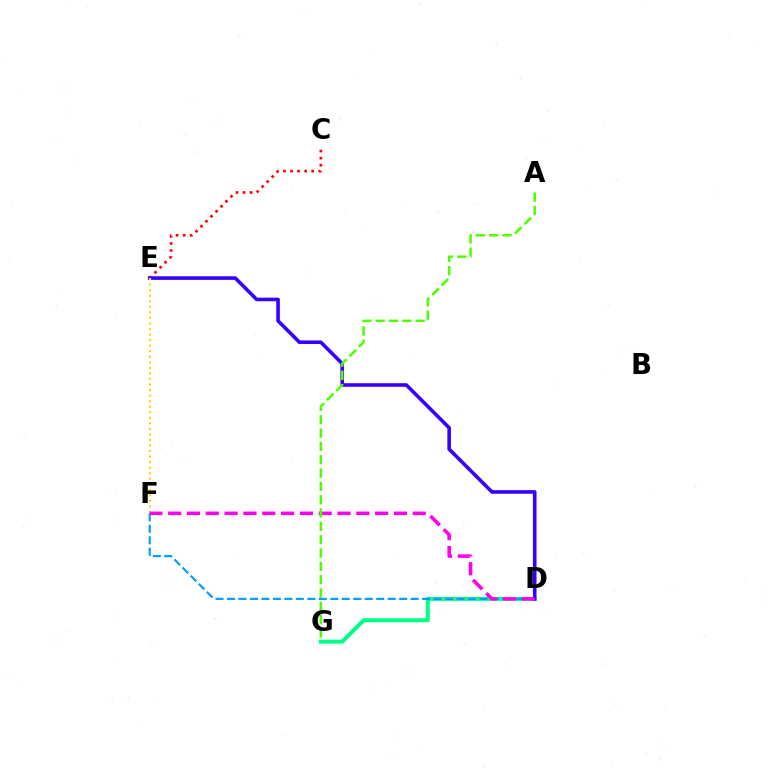{('C', 'E'): [{'color': '#ff0000', 'line_style': 'dotted', 'thickness': 1.92}], ('D', 'G'): [{'color': '#00ff86', 'line_style': 'solid', 'thickness': 2.87}], ('D', 'E'): [{'color': '#3700ff', 'line_style': 'solid', 'thickness': 2.59}], ('E', 'F'): [{'color': '#ffd500', 'line_style': 'dotted', 'thickness': 1.51}], ('D', 'F'): [{'color': '#009eff', 'line_style': 'dashed', 'thickness': 1.56}, {'color': '#ff00ed', 'line_style': 'dashed', 'thickness': 2.56}], ('A', 'G'): [{'color': '#4fff00', 'line_style': 'dashed', 'thickness': 1.81}]}